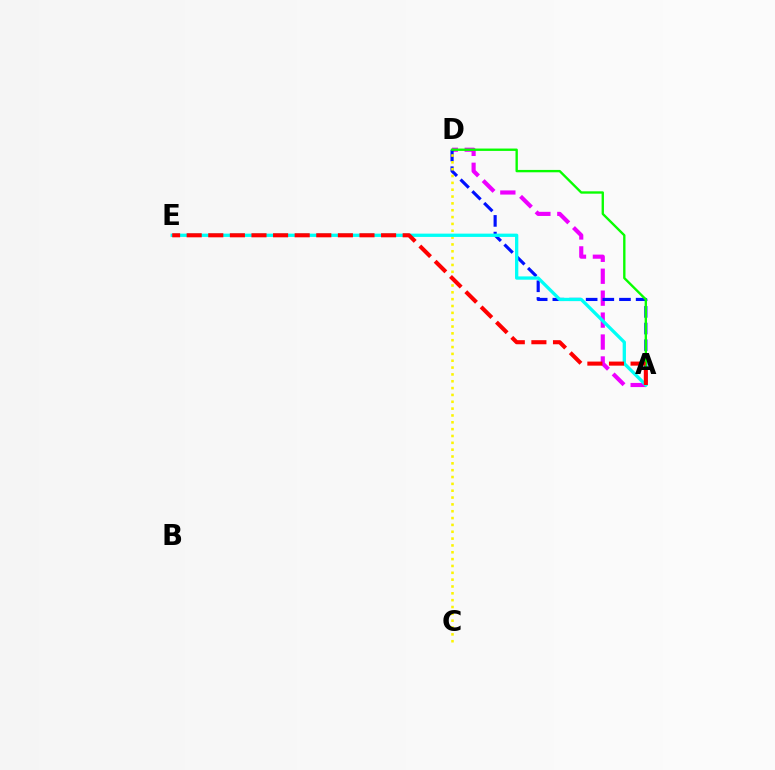{('A', 'D'): [{'color': '#ee00ff', 'line_style': 'dashed', 'thickness': 2.98}, {'color': '#0010ff', 'line_style': 'dashed', 'thickness': 2.26}, {'color': '#08ff00', 'line_style': 'solid', 'thickness': 1.7}], ('C', 'D'): [{'color': '#fcf500', 'line_style': 'dotted', 'thickness': 1.86}], ('A', 'E'): [{'color': '#00fff6', 'line_style': 'solid', 'thickness': 2.37}, {'color': '#ff0000', 'line_style': 'dashed', 'thickness': 2.93}]}